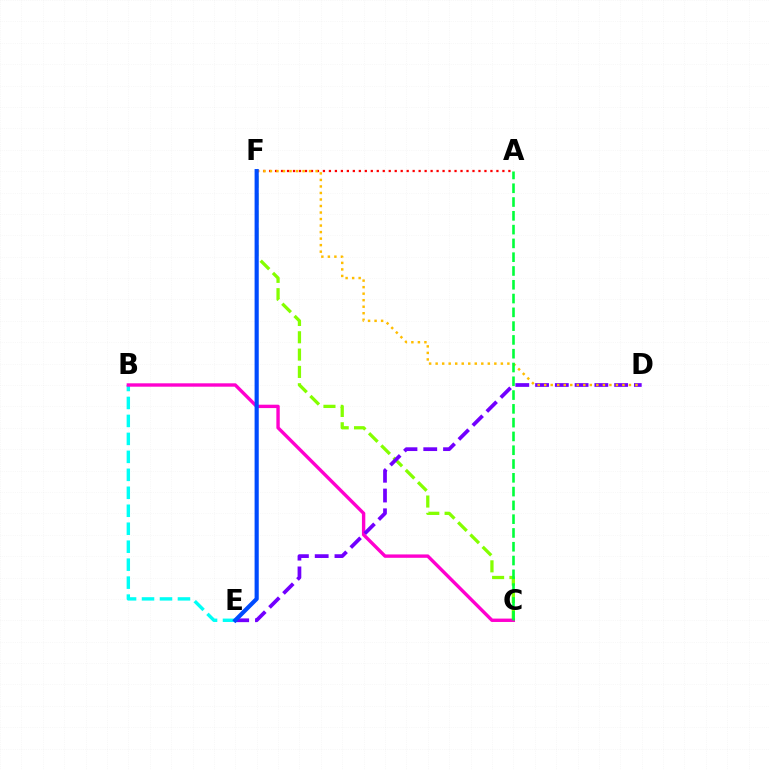{('A', 'F'): [{'color': '#ff0000', 'line_style': 'dotted', 'thickness': 1.63}], ('C', 'F'): [{'color': '#84ff00', 'line_style': 'dashed', 'thickness': 2.35}], ('B', 'E'): [{'color': '#00fff6', 'line_style': 'dashed', 'thickness': 2.44}], ('B', 'C'): [{'color': '#ff00cf', 'line_style': 'solid', 'thickness': 2.43}], ('D', 'E'): [{'color': '#7200ff', 'line_style': 'dashed', 'thickness': 2.69}], ('D', 'F'): [{'color': '#ffbd00', 'line_style': 'dotted', 'thickness': 1.77}], ('A', 'C'): [{'color': '#00ff39', 'line_style': 'dashed', 'thickness': 1.87}], ('E', 'F'): [{'color': '#004bff', 'line_style': 'solid', 'thickness': 3.0}]}